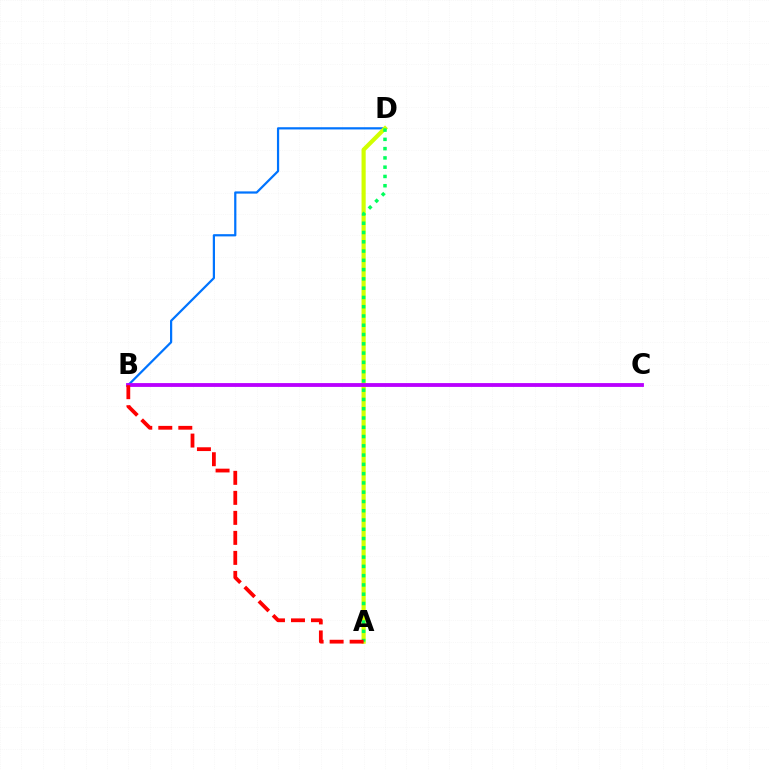{('B', 'D'): [{'color': '#0074ff', 'line_style': 'solid', 'thickness': 1.6}], ('A', 'D'): [{'color': '#d1ff00', 'line_style': 'solid', 'thickness': 3.0}, {'color': '#00ff5c', 'line_style': 'dotted', 'thickness': 2.52}], ('B', 'C'): [{'color': '#b900ff', 'line_style': 'solid', 'thickness': 2.75}], ('A', 'B'): [{'color': '#ff0000', 'line_style': 'dashed', 'thickness': 2.72}]}